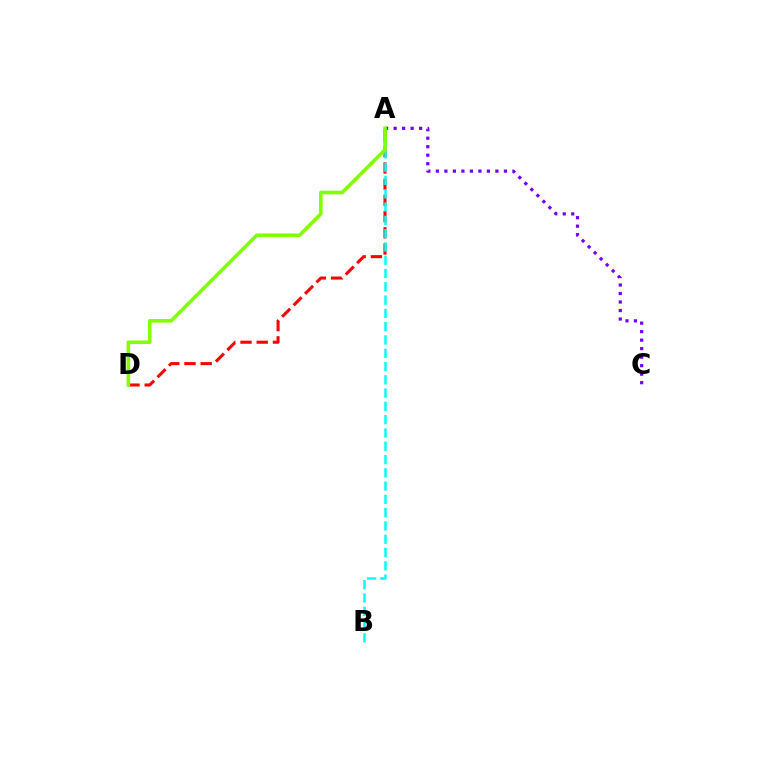{('A', 'D'): [{'color': '#ff0000', 'line_style': 'dashed', 'thickness': 2.2}, {'color': '#84ff00', 'line_style': 'solid', 'thickness': 2.58}], ('A', 'C'): [{'color': '#7200ff', 'line_style': 'dotted', 'thickness': 2.31}], ('A', 'B'): [{'color': '#00fff6', 'line_style': 'dashed', 'thickness': 1.81}]}